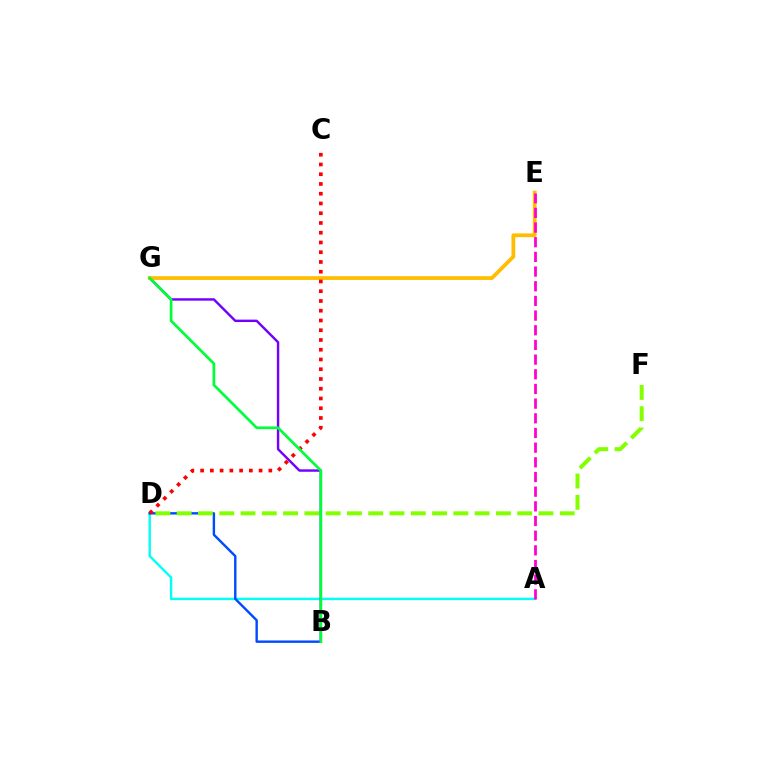{('A', 'D'): [{'color': '#00fff6', 'line_style': 'solid', 'thickness': 1.72}], ('B', 'D'): [{'color': '#004bff', 'line_style': 'solid', 'thickness': 1.73}], ('D', 'F'): [{'color': '#84ff00', 'line_style': 'dashed', 'thickness': 2.89}], ('B', 'G'): [{'color': '#7200ff', 'line_style': 'solid', 'thickness': 1.75}, {'color': '#00ff39', 'line_style': 'solid', 'thickness': 1.95}], ('E', 'G'): [{'color': '#ffbd00', 'line_style': 'solid', 'thickness': 2.71}], ('A', 'E'): [{'color': '#ff00cf', 'line_style': 'dashed', 'thickness': 1.99}], ('C', 'D'): [{'color': '#ff0000', 'line_style': 'dotted', 'thickness': 2.65}]}